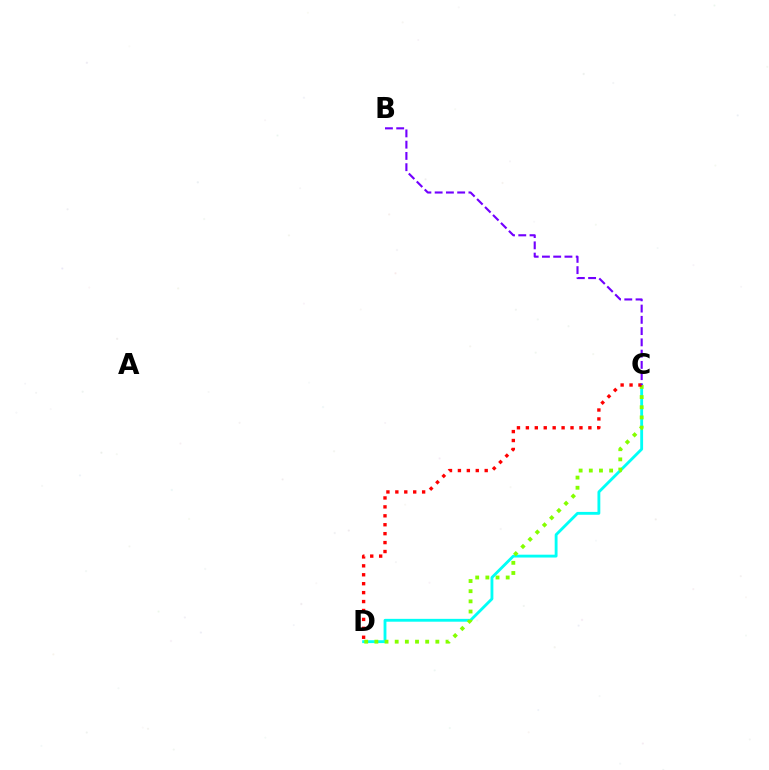{('C', 'D'): [{'color': '#00fff6', 'line_style': 'solid', 'thickness': 2.05}, {'color': '#84ff00', 'line_style': 'dotted', 'thickness': 2.76}, {'color': '#ff0000', 'line_style': 'dotted', 'thickness': 2.43}], ('B', 'C'): [{'color': '#7200ff', 'line_style': 'dashed', 'thickness': 1.53}]}